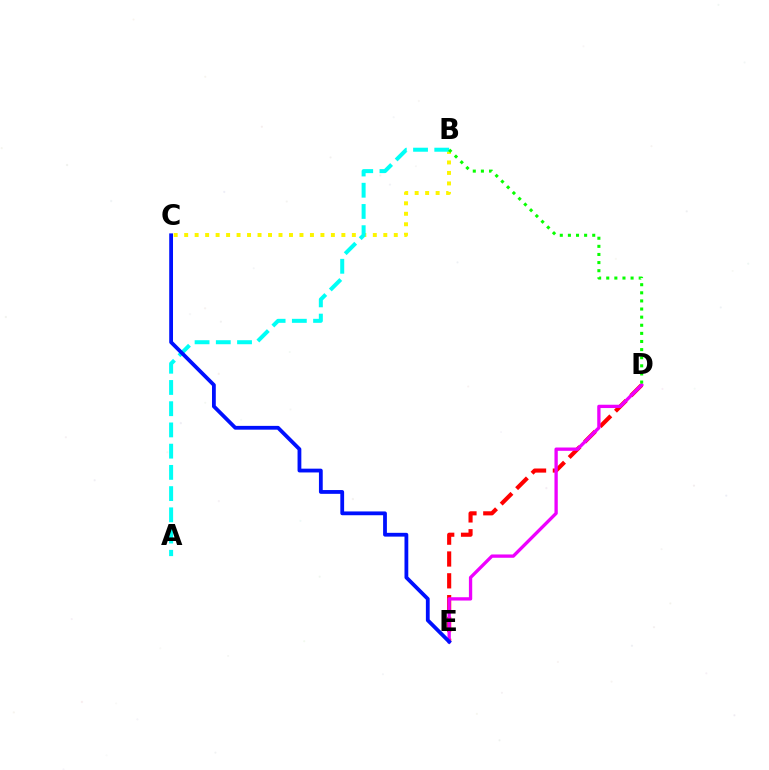{('B', 'C'): [{'color': '#fcf500', 'line_style': 'dotted', 'thickness': 2.85}], ('D', 'E'): [{'color': '#ff0000', 'line_style': 'dashed', 'thickness': 2.96}, {'color': '#ee00ff', 'line_style': 'solid', 'thickness': 2.38}], ('A', 'B'): [{'color': '#00fff6', 'line_style': 'dashed', 'thickness': 2.88}], ('B', 'D'): [{'color': '#08ff00', 'line_style': 'dotted', 'thickness': 2.2}], ('C', 'E'): [{'color': '#0010ff', 'line_style': 'solid', 'thickness': 2.73}]}